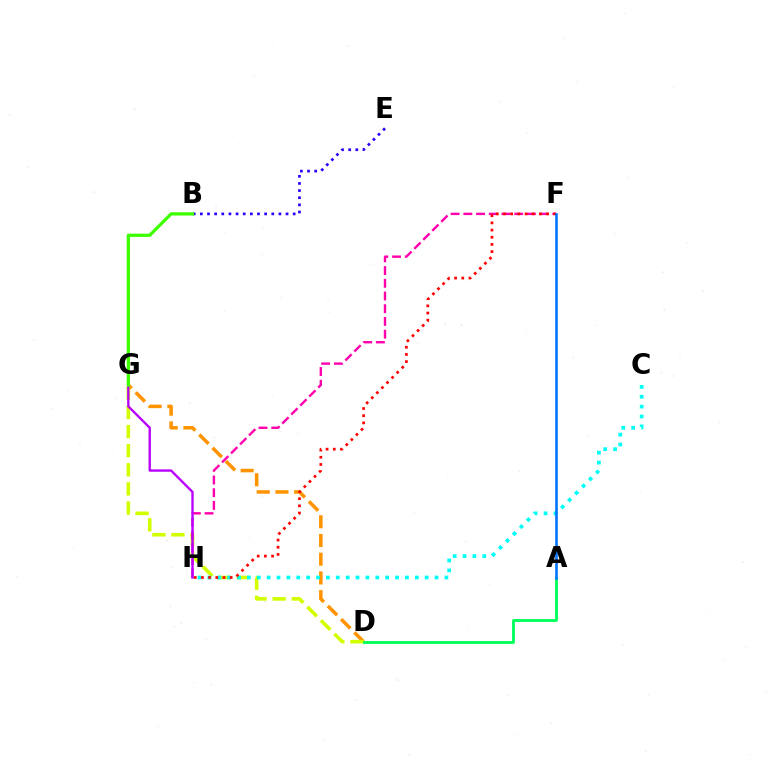{('D', 'G'): [{'color': '#ff9400', 'line_style': 'dashed', 'thickness': 2.54}, {'color': '#d1ff00', 'line_style': 'dashed', 'thickness': 2.59}], ('B', 'E'): [{'color': '#2500ff', 'line_style': 'dotted', 'thickness': 1.94}], ('C', 'H'): [{'color': '#00fff6', 'line_style': 'dotted', 'thickness': 2.68}], ('F', 'H'): [{'color': '#ff00ac', 'line_style': 'dashed', 'thickness': 1.73}, {'color': '#ff0000', 'line_style': 'dotted', 'thickness': 1.95}], ('G', 'H'): [{'color': '#b900ff', 'line_style': 'solid', 'thickness': 1.7}], ('B', 'G'): [{'color': '#3dff00', 'line_style': 'solid', 'thickness': 2.34}], ('A', 'D'): [{'color': '#00ff5c', 'line_style': 'solid', 'thickness': 2.05}], ('A', 'F'): [{'color': '#0074ff', 'line_style': 'solid', 'thickness': 1.89}]}